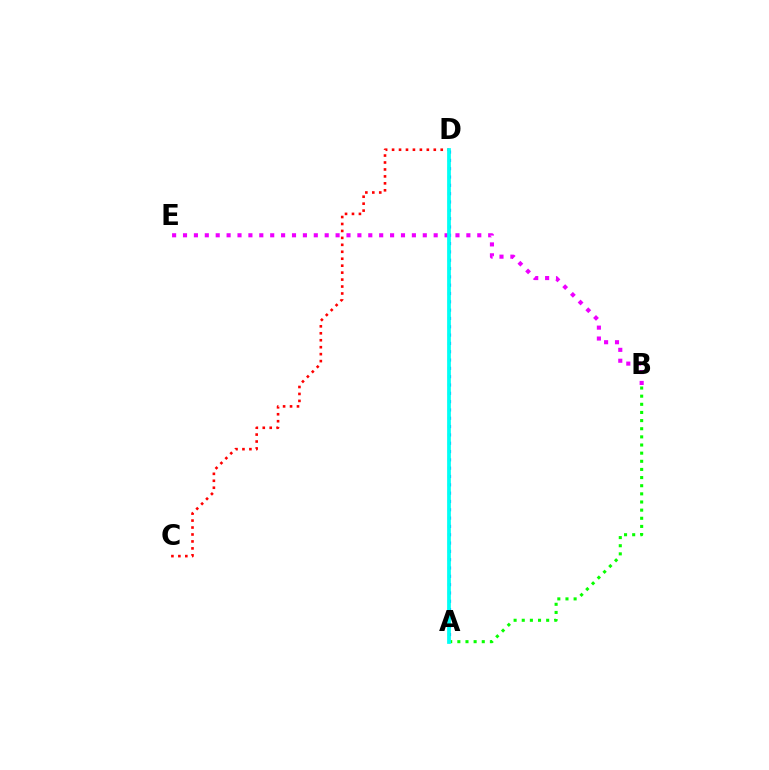{('A', 'D'): [{'color': '#fcf500', 'line_style': 'dashed', 'thickness': 1.52}, {'color': '#0010ff', 'line_style': 'dotted', 'thickness': 2.26}, {'color': '#00fff6', 'line_style': 'solid', 'thickness': 2.7}], ('A', 'B'): [{'color': '#08ff00', 'line_style': 'dotted', 'thickness': 2.21}], ('C', 'D'): [{'color': '#ff0000', 'line_style': 'dotted', 'thickness': 1.89}], ('B', 'E'): [{'color': '#ee00ff', 'line_style': 'dotted', 'thickness': 2.96}]}